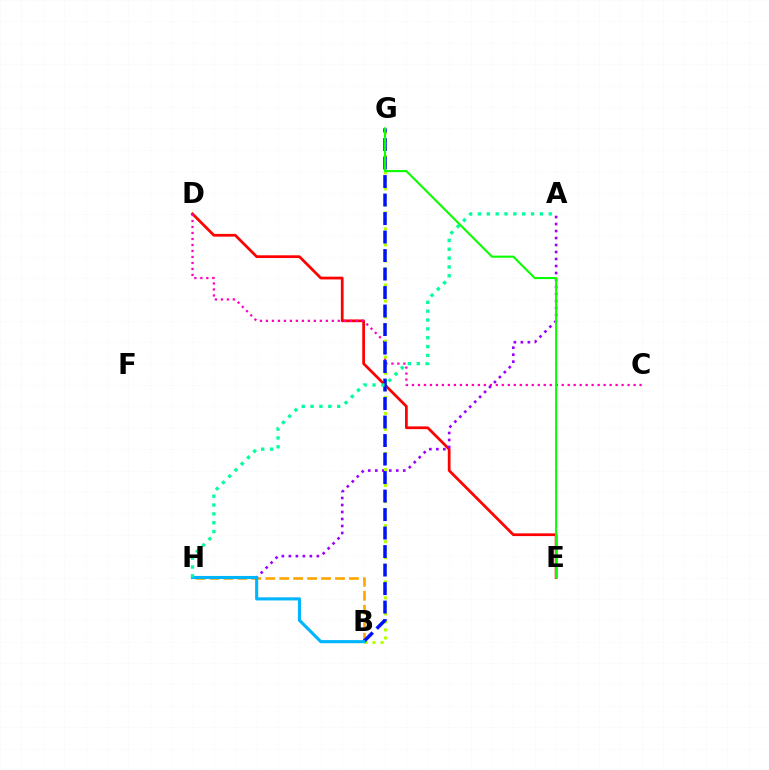{('B', 'H'): [{'color': '#ffa500', 'line_style': 'dashed', 'thickness': 1.89}, {'color': '#00b5ff', 'line_style': 'solid', 'thickness': 2.25}], ('D', 'E'): [{'color': '#ff0000', 'line_style': 'solid', 'thickness': 1.97}], ('C', 'D'): [{'color': '#ff00bd', 'line_style': 'dotted', 'thickness': 1.63}], ('A', 'H'): [{'color': '#9b00ff', 'line_style': 'dotted', 'thickness': 1.9}, {'color': '#00ff9d', 'line_style': 'dotted', 'thickness': 2.4}], ('B', 'G'): [{'color': '#b3ff00', 'line_style': 'dotted', 'thickness': 2.18}, {'color': '#0010ff', 'line_style': 'dashed', 'thickness': 2.51}], ('E', 'G'): [{'color': '#08ff00', 'line_style': 'solid', 'thickness': 1.5}]}